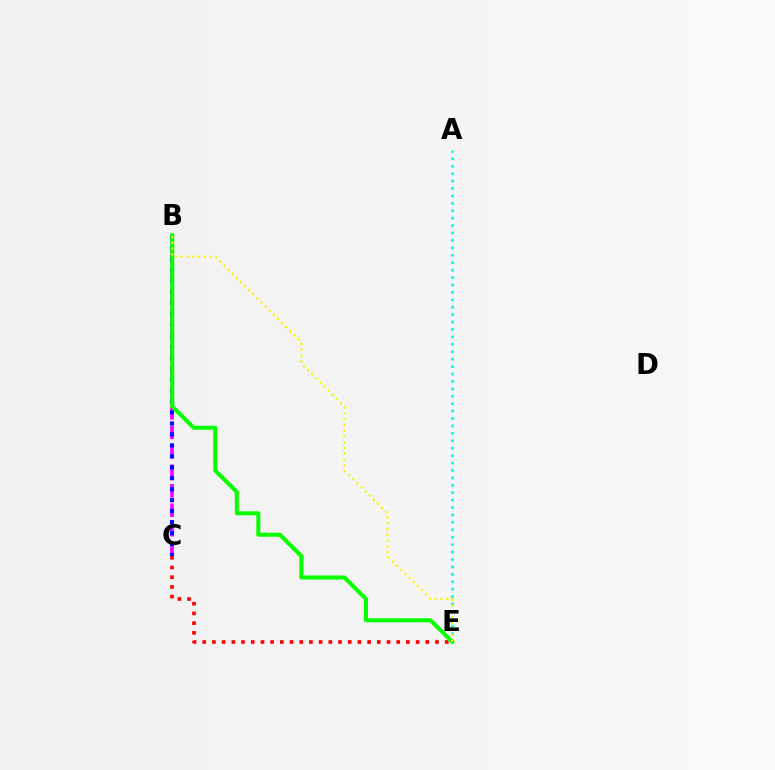{('B', 'C'): [{'color': '#ee00ff', 'line_style': 'dashed', 'thickness': 2.65}, {'color': '#0010ff', 'line_style': 'dotted', 'thickness': 2.98}], ('A', 'E'): [{'color': '#00fff6', 'line_style': 'dotted', 'thickness': 2.02}], ('C', 'E'): [{'color': '#ff0000', 'line_style': 'dotted', 'thickness': 2.64}], ('B', 'E'): [{'color': '#08ff00', 'line_style': 'solid', 'thickness': 2.91}, {'color': '#fcf500', 'line_style': 'dotted', 'thickness': 1.58}]}